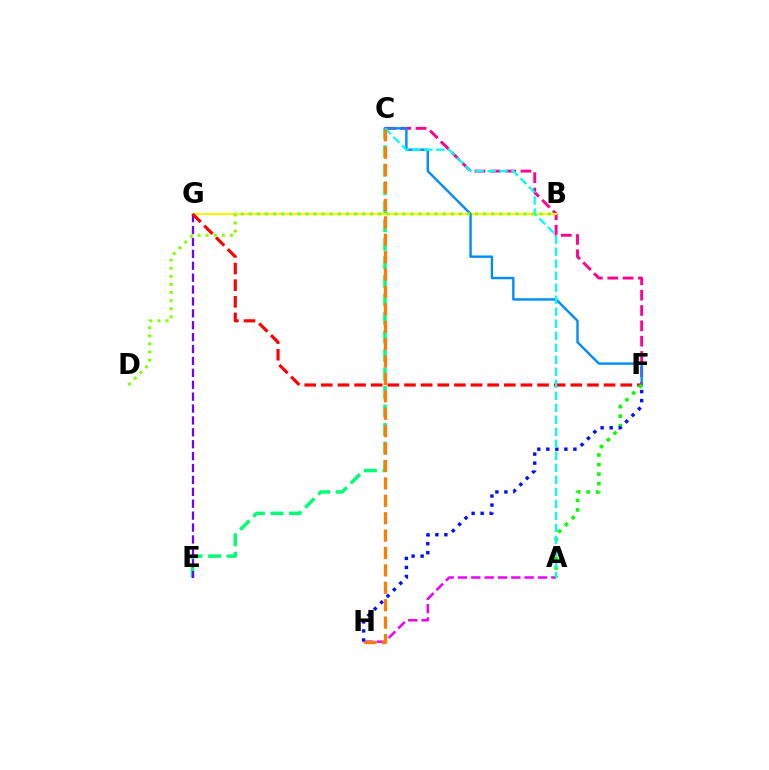{('C', 'E'): [{'color': '#00ff74', 'line_style': 'dashed', 'thickness': 2.52}], ('A', 'H'): [{'color': '#ee00ff', 'line_style': 'dashed', 'thickness': 1.81}], ('C', 'F'): [{'color': '#ff0094', 'line_style': 'dashed', 'thickness': 2.08}, {'color': '#008cff', 'line_style': 'solid', 'thickness': 1.73}], ('B', 'G'): [{'color': '#fcf500', 'line_style': 'solid', 'thickness': 1.51}], ('E', 'G'): [{'color': '#7200ff', 'line_style': 'dashed', 'thickness': 1.62}], ('F', 'G'): [{'color': '#ff0000', 'line_style': 'dashed', 'thickness': 2.26}], ('A', 'F'): [{'color': '#08ff00', 'line_style': 'dotted', 'thickness': 2.59}], ('F', 'H'): [{'color': '#0010ff', 'line_style': 'dotted', 'thickness': 2.45}], ('A', 'C'): [{'color': '#00fff6', 'line_style': 'dashed', 'thickness': 1.63}], ('B', 'D'): [{'color': '#84ff00', 'line_style': 'dotted', 'thickness': 2.19}], ('C', 'H'): [{'color': '#ff7c00', 'line_style': 'dashed', 'thickness': 2.36}]}